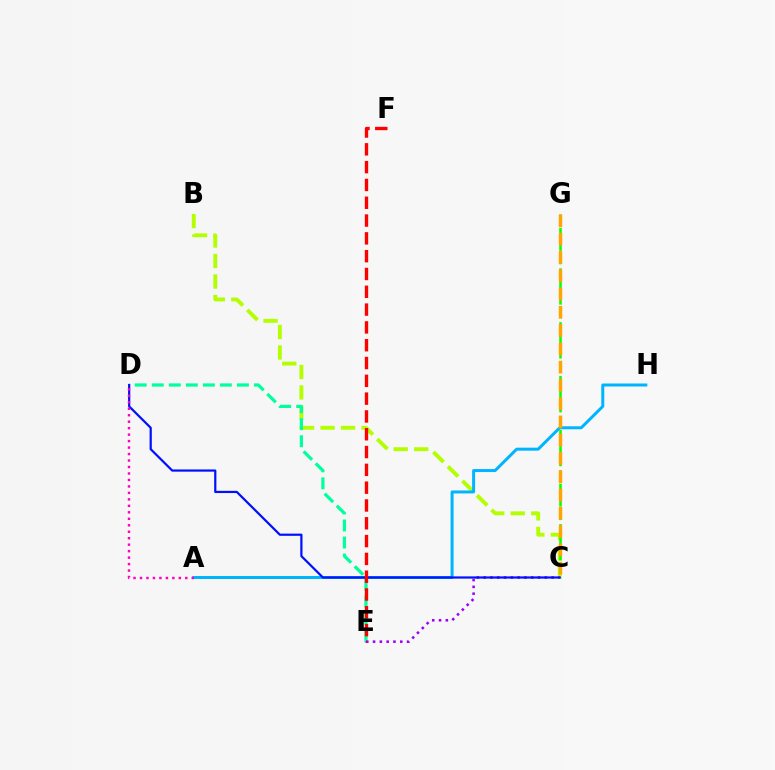{('B', 'C'): [{'color': '#b3ff00', 'line_style': 'dashed', 'thickness': 2.78}], ('A', 'H'): [{'color': '#00b5ff', 'line_style': 'solid', 'thickness': 2.15}], ('C', 'G'): [{'color': '#08ff00', 'line_style': 'dashed', 'thickness': 1.83}, {'color': '#ffa500', 'line_style': 'dashed', 'thickness': 2.48}], ('D', 'E'): [{'color': '#00ff9d', 'line_style': 'dashed', 'thickness': 2.31}], ('C', 'E'): [{'color': '#9b00ff', 'line_style': 'dotted', 'thickness': 1.85}], ('C', 'D'): [{'color': '#0010ff', 'line_style': 'solid', 'thickness': 1.59}], ('A', 'D'): [{'color': '#ff00bd', 'line_style': 'dotted', 'thickness': 1.76}], ('E', 'F'): [{'color': '#ff0000', 'line_style': 'dashed', 'thickness': 2.42}]}